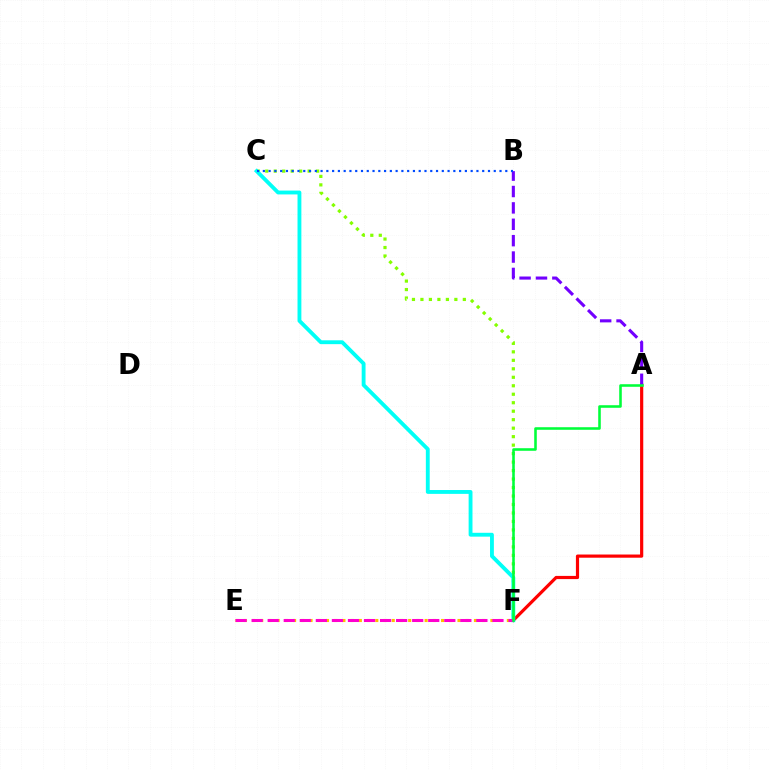{('A', 'F'): [{'color': '#ff0000', 'line_style': 'solid', 'thickness': 2.29}, {'color': '#00ff39', 'line_style': 'solid', 'thickness': 1.85}], ('C', 'F'): [{'color': '#84ff00', 'line_style': 'dotted', 'thickness': 2.3}, {'color': '#00fff6', 'line_style': 'solid', 'thickness': 2.77}], ('E', 'F'): [{'color': '#ffbd00', 'line_style': 'dotted', 'thickness': 2.23}, {'color': '#ff00cf', 'line_style': 'dashed', 'thickness': 2.18}], ('A', 'B'): [{'color': '#7200ff', 'line_style': 'dashed', 'thickness': 2.23}], ('B', 'C'): [{'color': '#004bff', 'line_style': 'dotted', 'thickness': 1.57}]}